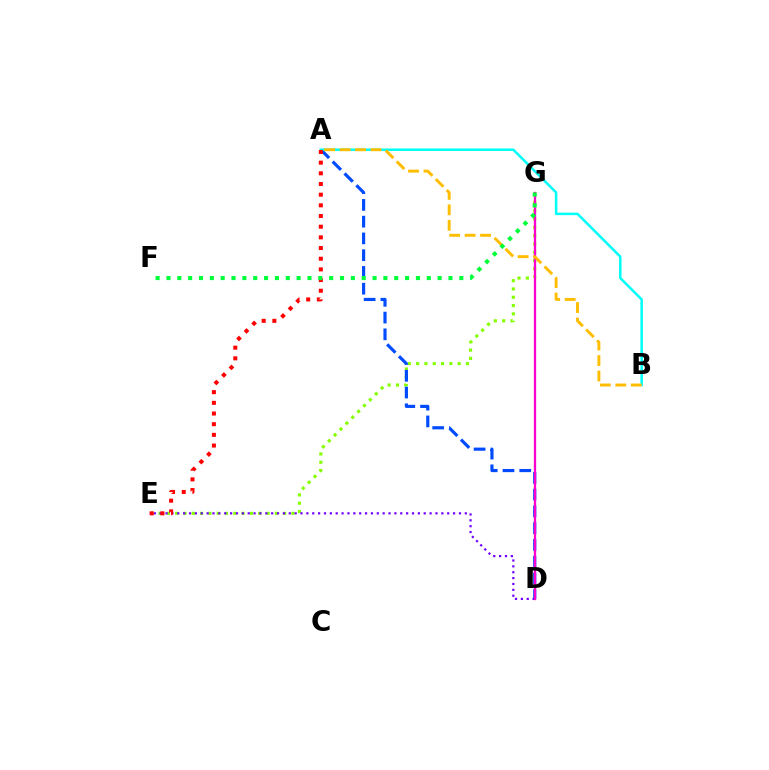{('E', 'G'): [{'color': '#84ff00', 'line_style': 'dotted', 'thickness': 2.26}], ('D', 'E'): [{'color': '#7200ff', 'line_style': 'dotted', 'thickness': 1.59}], ('A', 'D'): [{'color': '#004bff', 'line_style': 'dashed', 'thickness': 2.28}], ('D', 'G'): [{'color': '#ff00cf', 'line_style': 'solid', 'thickness': 1.65}], ('A', 'B'): [{'color': '#00fff6', 'line_style': 'solid', 'thickness': 1.8}, {'color': '#ffbd00', 'line_style': 'dashed', 'thickness': 2.1}], ('A', 'E'): [{'color': '#ff0000', 'line_style': 'dotted', 'thickness': 2.9}], ('F', 'G'): [{'color': '#00ff39', 'line_style': 'dotted', 'thickness': 2.95}]}